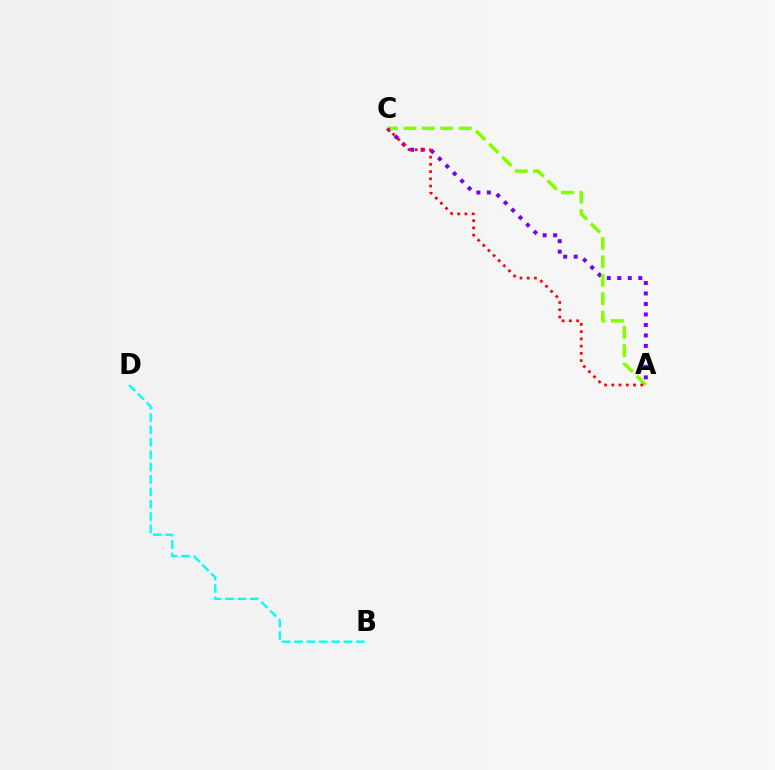{('A', 'C'): [{'color': '#7200ff', 'line_style': 'dotted', 'thickness': 2.85}, {'color': '#84ff00', 'line_style': 'dashed', 'thickness': 2.5}, {'color': '#ff0000', 'line_style': 'dotted', 'thickness': 1.97}], ('B', 'D'): [{'color': '#00fff6', 'line_style': 'dashed', 'thickness': 1.68}]}